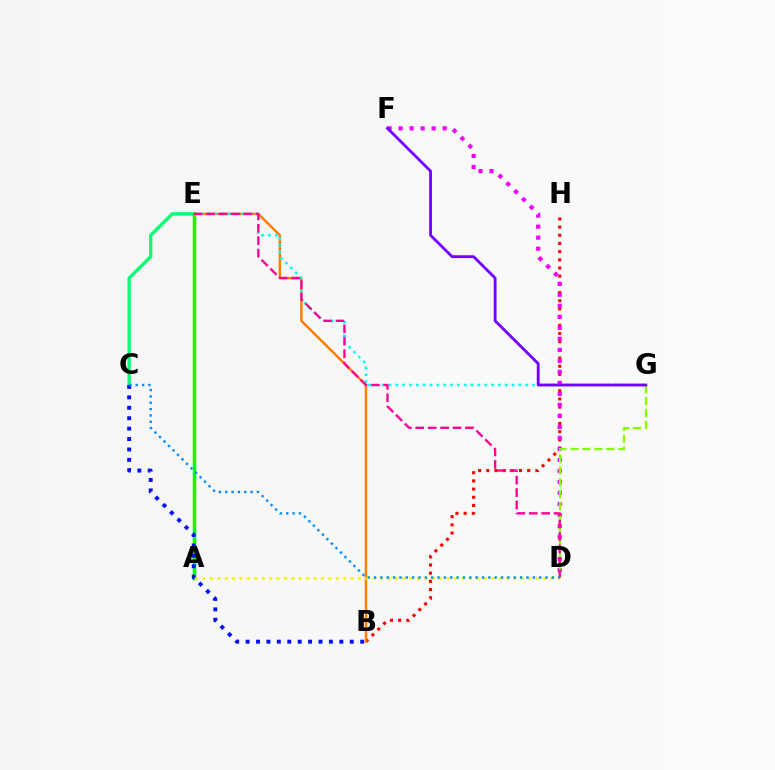{('B', 'H'): [{'color': '#ff0000', 'line_style': 'dotted', 'thickness': 2.22}], ('B', 'E'): [{'color': '#ff7c00', 'line_style': 'solid', 'thickness': 1.76}], ('C', 'E'): [{'color': '#00ff74', 'line_style': 'solid', 'thickness': 2.39}], ('E', 'G'): [{'color': '#00fff6', 'line_style': 'dotted', 'thickness': 1.86}], ('D', 'F'): [{'color': '#ee00ff', 'line_style': 'dotted', 'thickness': 2.99}], ('A', 'E'): [{'color': '#08ff00', 'line_style': 'solid', 'thickness': 2.51}], ('D', 'G'): [{'color': '#84ff00', 'line_style': 'dashed', 'thickness': 1.62}], ('F', 'G'): [{'color': '#7200ff', 'line_style': 'solid', 'thickness': 2.02}], ('B', 'C'): [{'color': '#0010ff', 'line_style': 'dotted', 'thickness': 2.83}], ('A', 'D'): [{'color': '#fcf500', 'line_style': 'dotted', 'thickness': 2.01}], ('D', 'E'): [{'color': '#ff0094', 'line_style': 'dashed', 'thickness': 1.69}], ('C', 'D'): [{'color': '#008cff', 'line_style': 'dotted', 'thickness': 1.73}]}